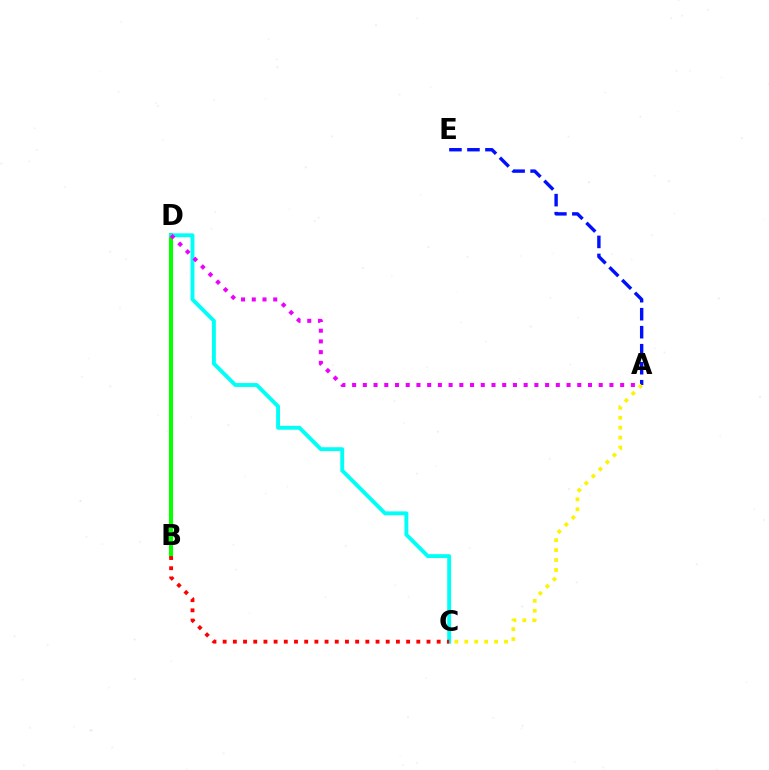{('B', 'D'): [{'color': '#08ff00', 'line_style': 'solid', 'thickness': 2.93}], ('A', 'E'): [{'color': '#0010ff', 'line_style': 'dashed', 'thickness': 2.45}], ('A', 'C'): [{'color': '#fcf500', 'line_style': 'dotted', 'thickness': 2.7}], ('C', 'D'): [{'color': '#00fff6', 'line_style': 'solid', 'thickness': 2.8}], ('A', 'D'): [{'color': '#ee00ff', 'line_style': 'dotted', 'thickness': 2.91}], ('B', 'C'): [{'color': '#ff0000', 'line_style': 'dotted', 'thickness': 2.77}]}